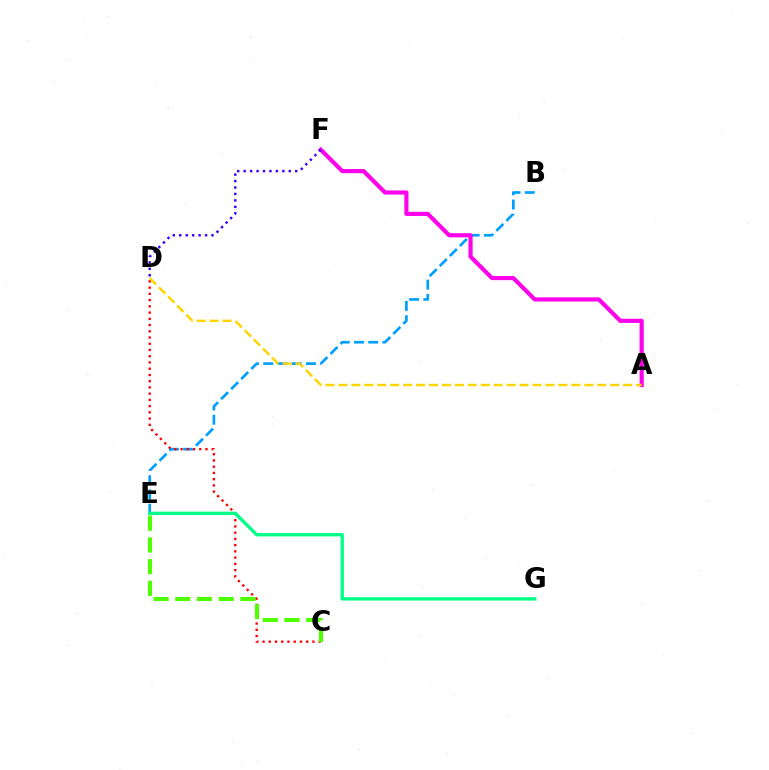{('B', 'E'): [{'color': '#009eff', 'line_style': 'dashed', 'thickness': 1.93}], ('C', 'D'): [{'color': '#ff0000', 'line_style': 'dotted', 'thickness': 1.69}], ('A', 'F'): [{'color': '#ff00ed', 'line_style': 'solid', 'thickness': 2.98}], ('A', 'D'): [{'color': '#ffd500', 'line_style': 'dashed', 'thickness': 1.76}], ('C', 'E'): [{'color': '#4fff00', 'line_style': 'dashed', 'thickness': 2.95}], ('D', 'F'): [{'color': '#3700ff', 'line_style': 'dotted', 'thickness': 1.75}], ('E', 'G'): [{'color': '#00ff86', 'line_style': 'solid', 'thickness': 2.4}]}